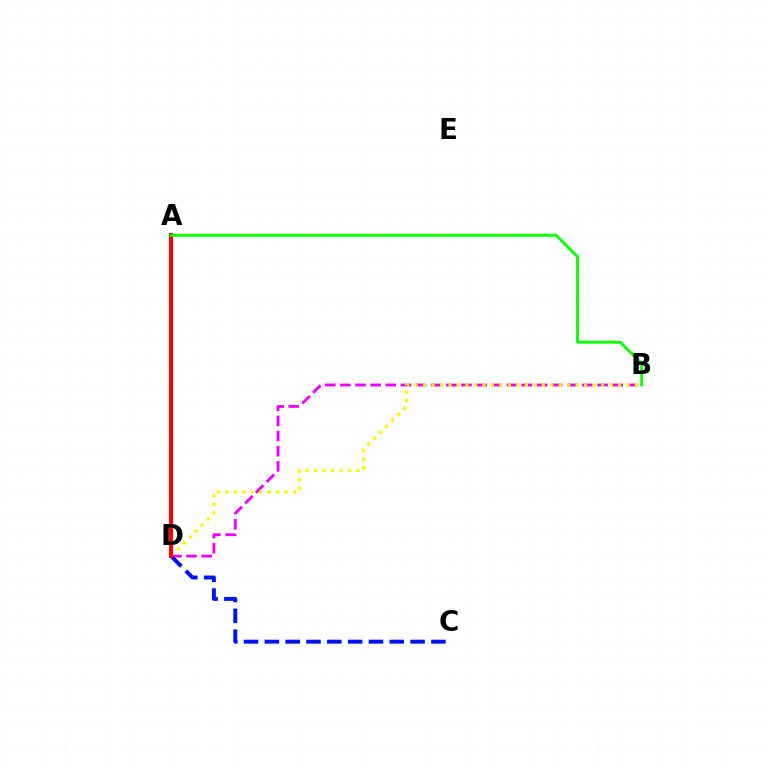{('B', 'D'): [{'color': '#ee00ff', 'line_style': 'dashed', 'thickness': 2.05}, {'color': '#fcf500', 'line_style': 'dotted', 'thickness': 2.3}], ('A', 'D'): [{'color': '#00fff6', 'line_style': 'solid', 'thickness': 2.3}, {'color': '#ff0000', 'line_style': 'solid', 'thickness': 2.94}], ('C', 'D'): [{'color': '#0010ff', 'line_style': 'dashed', 'thickness': 2.83}], ('A', 'B'): [{'color': '#08ff00', 'line_style': 'solid', 'thickness': 2.07}]}